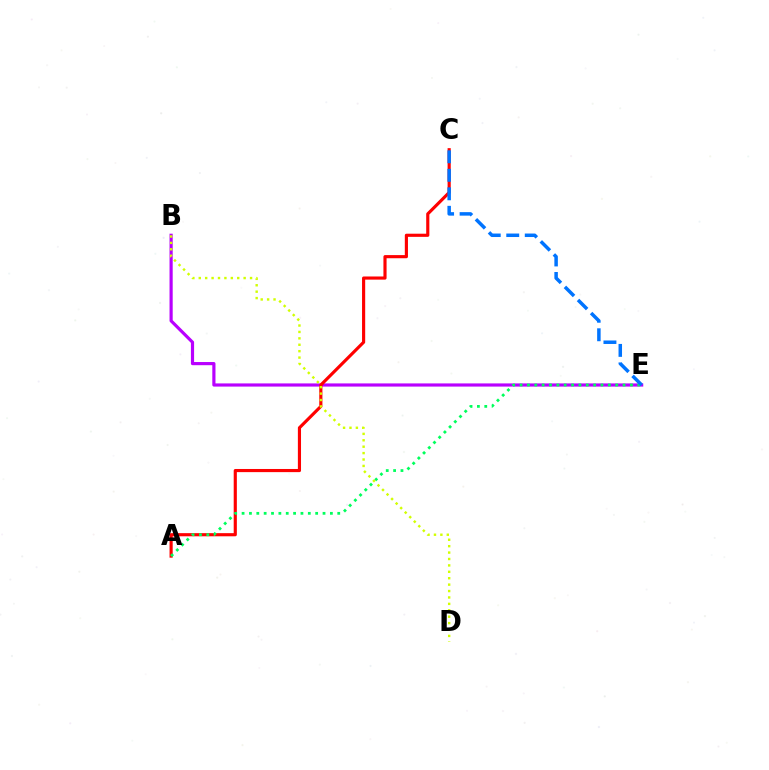{('B', 'E'): [{'color': '#b900ff', 'line_style': 'solid', 'thickness': 2.28}], ('A', 'C'): [{'color': '#ff0000', 'line_style': 'solid', 'thickness': 2.27}], ('A', 'E'): [{'color': '#00ff5c', 'line_style': 'dotted', 'thickness': 2.0}], ('B', 'D'): [{'color': '#d1ff00', 'line_style': 'dotted', 'thickness': 1.74}], ('C', 'E'): [{'color': '#0074ff', 'line_style': 'dashed', 'thickness': 2.51}]}